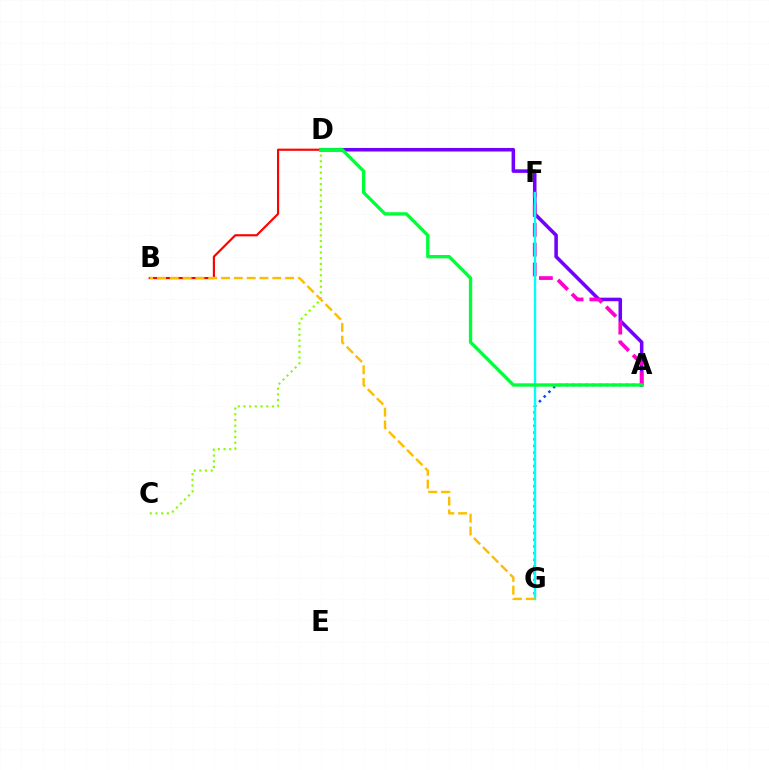{('B', 'D'): [{'color': '#ff0000', 'line_style': 'solid', 'thickness': 1.56}], ('A', 'D'): [{'color': '#7200ff', 'line_style': 'solid', 'thickness': 2.55}, {'color': '#00ff39', 'line_style': 'solid', 'thickness': 2.41}], ('A', 'G'): [{'color': '#004bff', 'line_style': 'dotted', 'thickness': 1.82}], ('A', 'F'): [{'color': '#ff00cf', 'line_style': 'dashed', 'thickness': 2.69}], ('F', 'G'): [{'color': '#00fff6', 'line_style': 'solid', 'thickness': 1.71}], ('C', 'D'): [{'color': '#84ff00', 'line_style': 'dotted', 'thickness': 1.55}], ('B', 'G'): [{'color': '#ffbd00', 'line_style': 'dashed', 'thickness': 1.74}]}